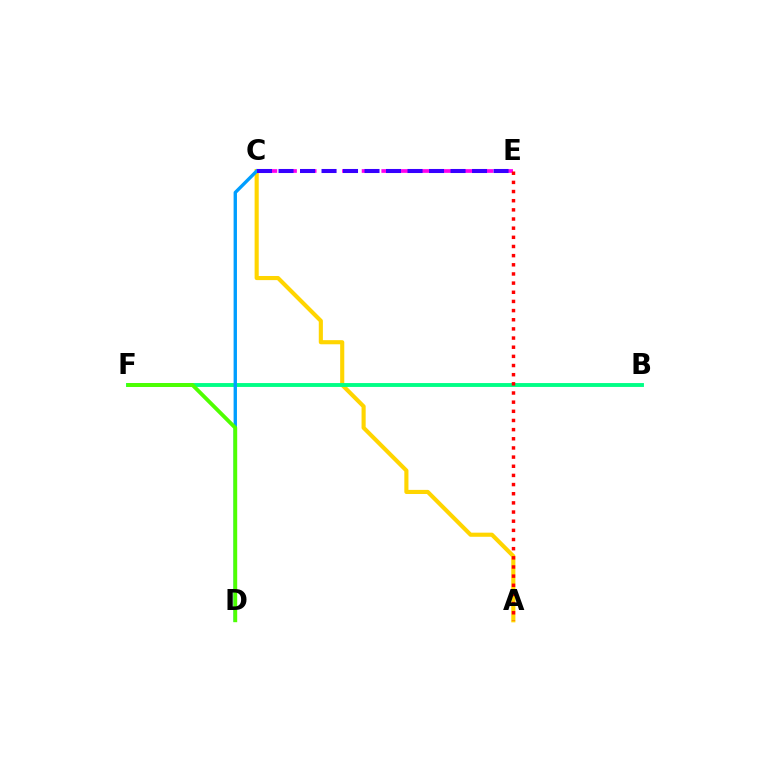{('C', 'E'): [{'color': '#ff00ed', 'line_style': 'dashed', 'thickness': 2.67}, {'color': '#3700ff', 'line_style': 'dashed', 'thickness': 2.92}], ('A', 'C'): [{'color': '#ffd500', 'line_style': 'solid', 'thickness': 2.96}], ('B', 'F'): [{'color': '#00ff86', 'line_style': 'solid', 'thickness': 2.8}], ('C', 'D'): [{'color': '#009eff', 'line_style': 'solid', 'thickness': 2.42}], ('D', 'F'): [{'color': '#4fff00', 'line_style': 'solid', 'thickness': 2.77}], ('A', 'E'): [{'color': '#ff0000', 'line_style': 'dotted', 'thickness': 2.49}]}